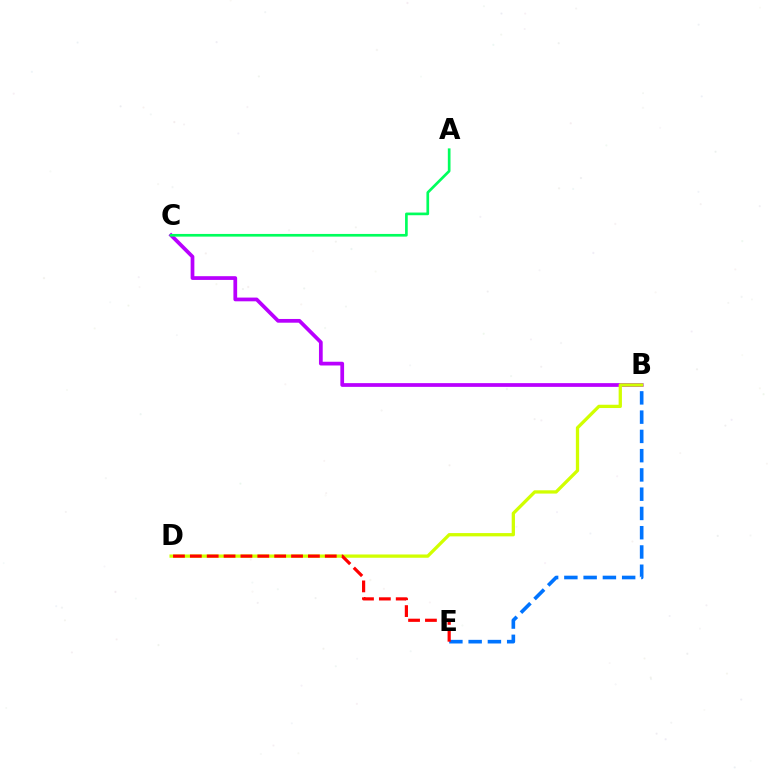{('B', 'E'): [{'color': '#0074ff', 'line_style': 'dashed', 'thickness': 2.62}], ('B', 'C'): [{'color': '#b900ff', 'line_style': 'solid', 'thickness': 2.69}], ('B', 'D'): [{'color': '#d1ff00', 'line_style': 'solid', 'thickness': 2.36}], ('A', 'C'): [{'color': '#00ff5c', 'line_style': 'solid', 'thickness': 1.93}], ('D', 'E'): [{'color': '#ff0000', 'line_style': 'dashed', 'thickness': 2.29}]}